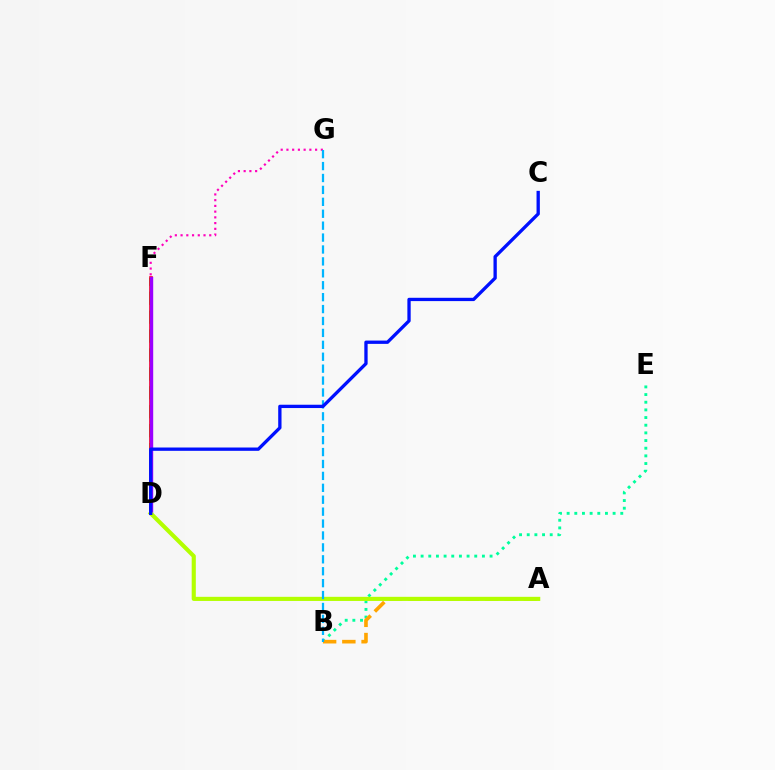{('D', 'F'): [{'color': '#08ff00', 'line_style': 'dashed', 'thickness': 2.57}, {'color': '#ff0000', 'line_style': 'solid', 'thickness': 2.61}, {'color': '#9b00ff', 'line_style': 'solid', 'thickness': 2.44}], ('F', 'G'): [{'color': '#ff00bd', 'line_style': 'dotted', 'thickness': 1.56}], ('B', 'E'): [{'color': '#00ff9d', 'line_style': 'dotted', 'thickness': 2.08}], ('A', 'B'): [{'color': '#ffa500', 'line_style': 'dashed', 'thickness': 2.61}], ('A', 'D'): [{'color': '#b3ff00', 'line_style': 'solid', 'thickness': 2.97}], ('B', 'G'): [{'color': '#00b5ff', 'line_style': 'dashed', 'thickness': 1.62}], ('C', 'D'): [{'color': '#0010ff', 'line_style': 'solid', 'thickness': 2.38}]}